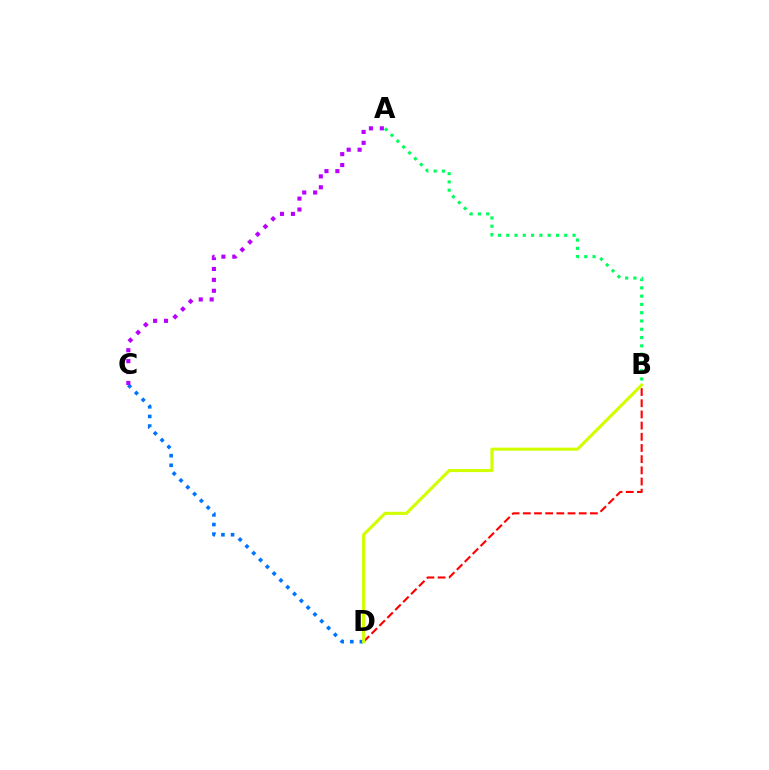{('A', 'B'): [{'color': '#00ff5c', 'line_style': 'dotted', 'thickness': 2.25}], ('C', 'D'): [{'color': '#0074ff', 'line_style': 'dotted', 'thickness': 2.61}], ('B', 'D'): [{'color': '#ff0000', 'line_style': 'dashed', 'thickness': 1.52}, {'color': '#d1ff00', 'line_style': 'solid', 'thickness': 2.22}], ('A', 'C'): [{'color': '#b900ff', 'line_style': 'dotted', 'thickness': 2.96}]}